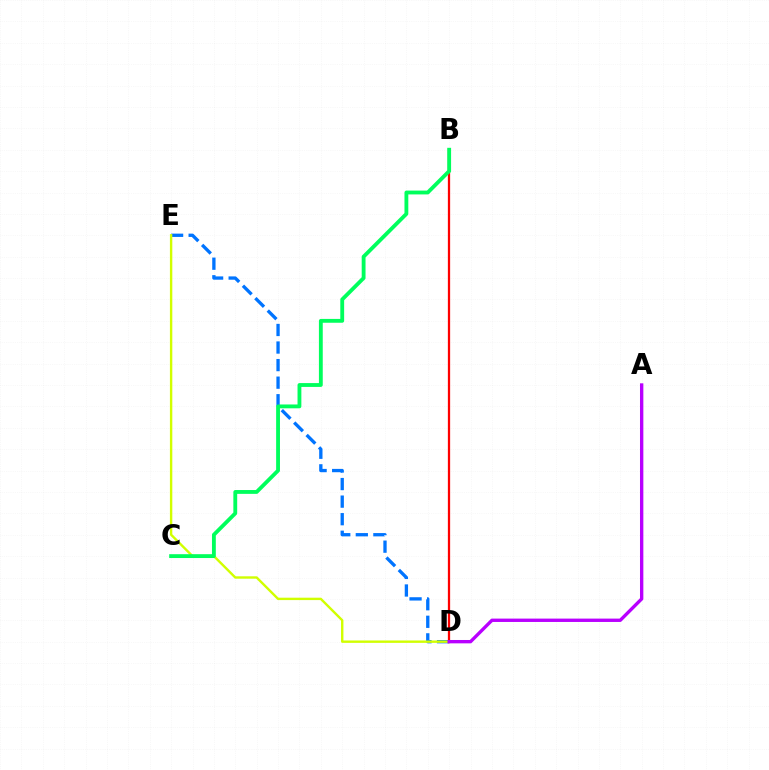{('D', 'E'): [{'color': '#0074ff', 'line_style': 'dashed', 'thickness': 2.39}, {'color': '#d1ff00', 'line_style': 'solid', 'thickness': 1.72}], ('B', 'D'): [{'color': '#ff0000', 'line_style': 'solid', 'thickness': 1.64}], ('A', 'D'): [{'color': '#b900ff', 'line_style': 'solid', 'thickness': 2.42}], ('B', 'C'): [{'color': '#00ff5c', 'line_style': 'solid', 'thickness': 2.76}]}